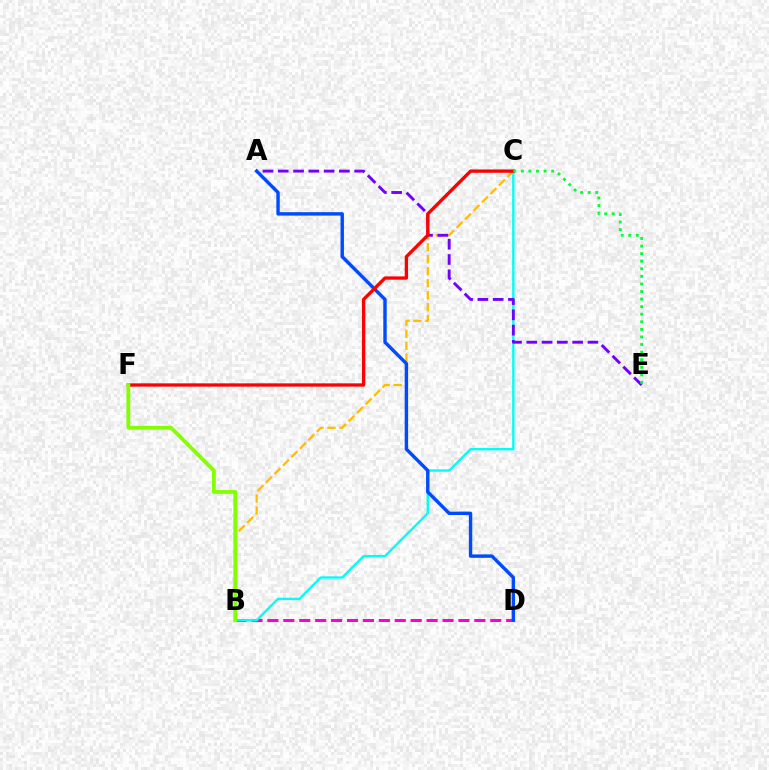{('B', 'C'): [{'color': '#ffbd00', 'line_style': 'dashed', 'thickness': 1.63}, {'color': '#00fff6', 'line_style': 'solid', 'thickness': 1.71}], ('B', 'D'): [{'color': '#ff00cf', 'line_style': 'dashed', 'thickness': 2.16}], ('A', 'E'): [{'color': '#7200ff', 'line_style': 'dashed', 'thickness': 2.08}], ('A', 'D'): [{'color': '#004bff', 'line_style': 'solid', 'thickness': 2.46}], ('C', 'F'): [{'color': '#ff0000', 'line_style': 'solid', 'thickness': 2.39}], ('C', 'E'): [{'color': '#00ff39', 'line_style': 'dotted', 'thickness': 2.06}], ('B', 'F'): [{'color': '#84ff00', 'line_style': 'solid', 'thickness': 2.74}]}